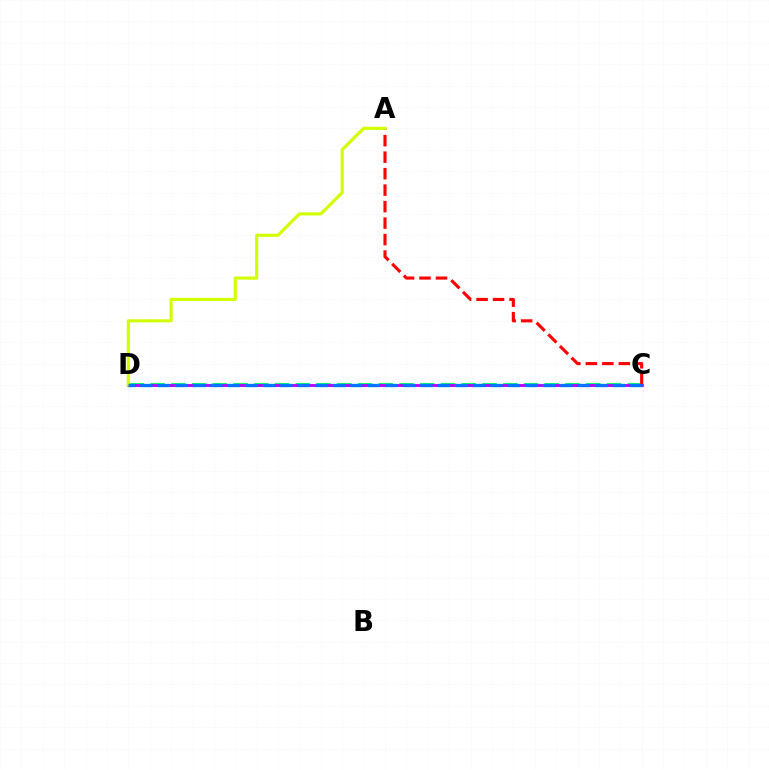{('C', 'D'): [{'color': '#00ff5c', 'line_style': 'dashed', 'thickness': 2.82}, {'color': '#b900ff', 'line_style': 'solid', 'thickness': 2.04}, {'color': '#0074ff', 'line_style': 'dashed', 'thickness': 2.38}], ('A', 'C'): [{'color': '#ff0000', 'line_style': 'dashed', 'thickness': 2.24}], ('A', 'D'): [{'color': '#d1ff00', 'line_style': 'solid', 'thickness': 2.25}]}